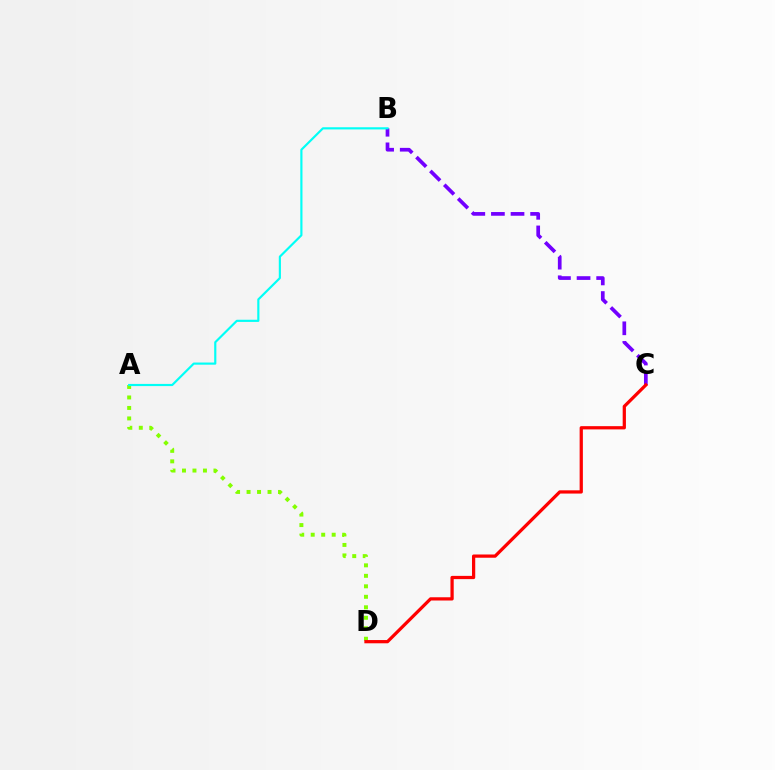{('B', 'C'): [{'color': '#7200ff', 'line_style': 'dashed', 'thickness': 2.66}], ('A', 'D'): [{'color': '#84ff00', 'line_style': 'dotted', 'thickness': 2.85}], ('C', 'D'): [{'color': '#ff0000', 'line_style': 'solid', 'thickness': 2.33}], ('A', 'B'): [{'color': '#00fff6', 'line_style': 'solid', 'thickness': 1.56}]}